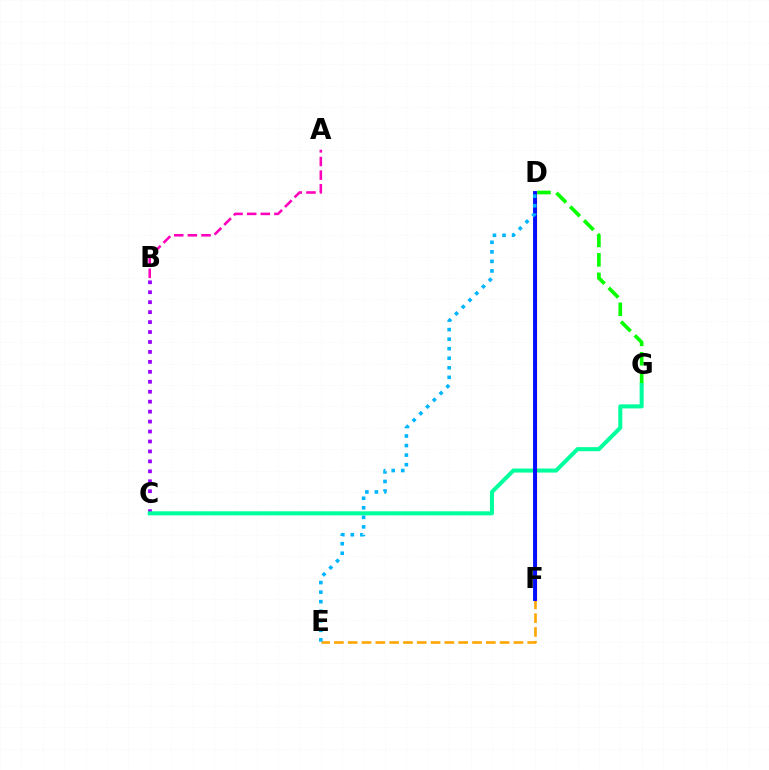{('B', 'C'): [{'color': '#9b00ff', 'line_style': 'dotted', 'thickness': 2.7}], ('D', 'F'): [{'color': '#b3ff00', 'line_style': 'dotted', 'thickness': 2.19}, {'color': '#ff0000', 'line_style': 'solid', 'thickness': 2.27}, {'color': '#0010ff', 'line_style': 'solid', 'thickness': 2.8}], ('E', 'F'): [{'color': '#ffa500', 'line_style': 'dashed', 'thickness': 1.88}], ('D', 'G'): [{'color': '#08ff00', 'line_style': 'dashed', 'thickness': 2.64}], ('A', 'B'): [{'color': '#ff00bd', 'line_style': 'dashed', 'thickness': 1.85}], ('C', 'G'): [{'color': '#00ff9d', 'line_style': 'solid', 'thickness': 2.91}], ('D', 'E'): [{'color': '#00b5ff', 'line_style': 'dotted', 'thickness': 2.59}]}